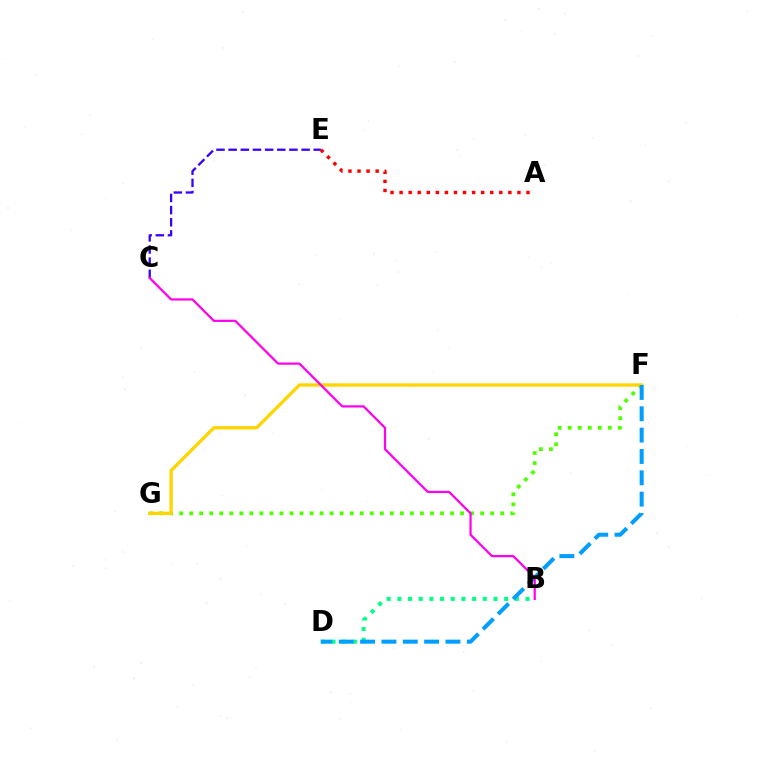{('B', 'D'): [{'color': '#00ff86', 'line_style': 'dotted', 'thickness': 2.9}], ('F', 'G'): [{'color': '#4fff00', 'line_style': 'dotted', 'thickness': 2.73}, {'color': '#ffd500', 'line_style': 'solid', 'thickness': 2.4}], ('C', 'E'): [{'color': '#3700ff', 'line_style': 'dashed', 'thickness': 1.65}], ('D', 'F'): [{'color': '#009eff', 'line_style': 'dashed', 'thickness': 2.9}], ('B', 'C'): [{'color': '#ff00ed', 'line_style': 'solid', 'thickness': 1.61}], ('A', 'E'): [{'color': '#ff0000', 'line_style': 'dotted', 'thickness': 2.46}]}